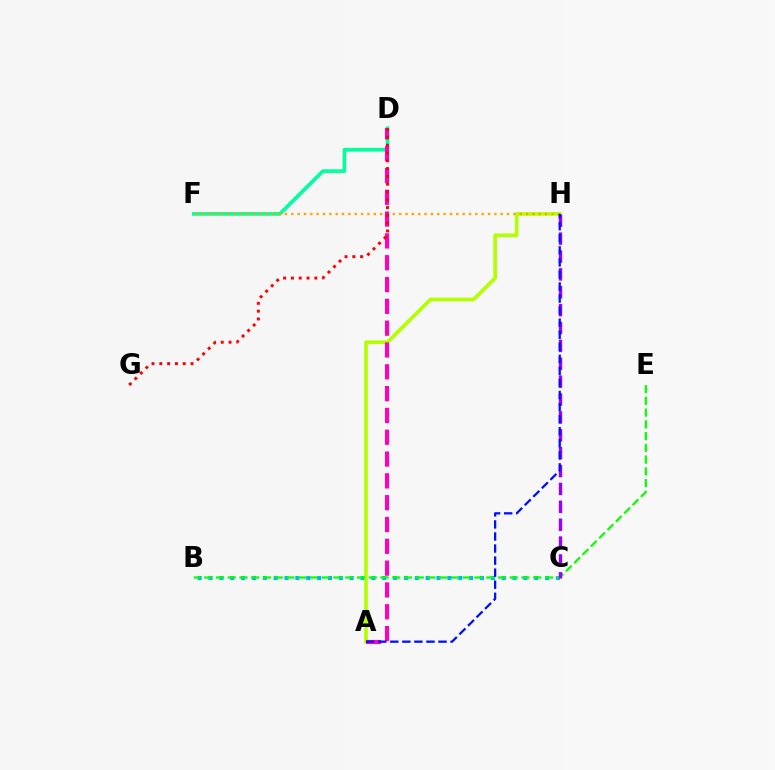{('B', 'C'): [{'color': '#00b5ff', 'line_style': 'dotted', 'thickness': 2.95}], ('A', 'H'): [{'color': '#b3ff00', 'line_style': 'solid', 'thickness': 2.64}, {'color': '#0010ff', 'line_style': 'dashed', 'thickness': 1.64}], ('D', 'F'): [{'color': '#00ff9d', 'line_style': 'solid', 'thickness': 2.63}], ('F', 'H'): [{'color': '#ffa500', 'line_style': 'dotted', 'thickness': 1.72}], ('B', 'E'): [{'color': '#08ff00', 'line_style': 'dashed', 'thickness': 1.6}], ('A', 'D'): [{'color': '#ff00bd', 'line_style': 'dashed', 'thickness': 2.96}], ('D', 'G'): [{'color': '#ff0000', 'line_style': 'dotted', 'thickness': 2.12}], ('C', 'H'): [{'color': '#9b00ff', 'line_style': 'dashed', 'thickness': 2.43}]}